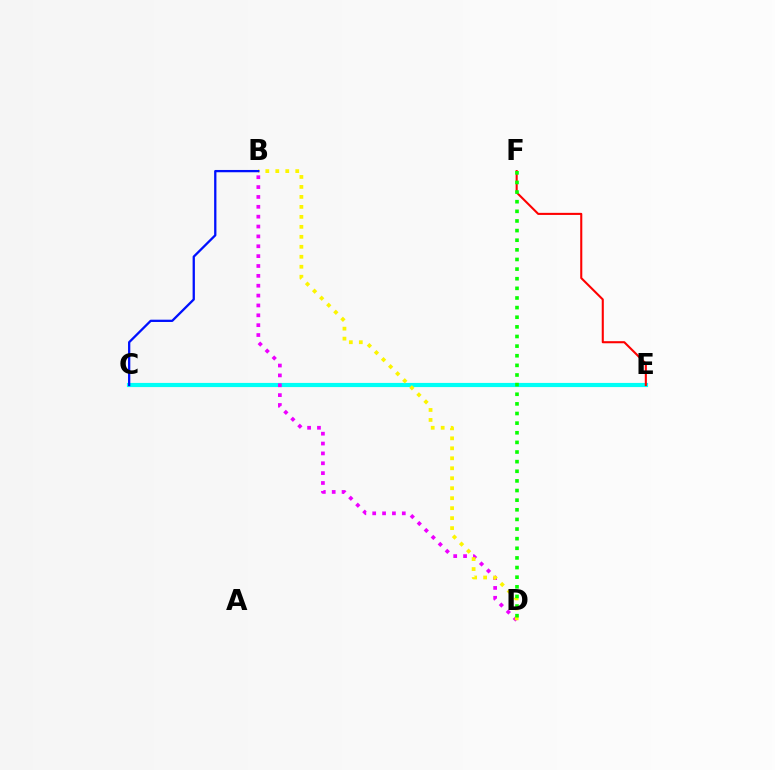{('C', 'E'): [{'color': '#00fff6', 'line_style': 'solid', 'thickness': 2.99}], ('B', 'D'): [{'color': '#ee00ff', 'line_style': 'dotted', 'thickness': 2.68}, {'color': '#fcf500', 'line_style': 'dotted', 'thickness': 2.71}], ('E', 'F'): [{'color': '#ff0000', 'line_style': 'solid', 'thickness': 1.5}], ('D', 'F'): [{'color': '#08ff00', 'line_style': 'dotted', 'thickness': 2.62}], ('B', 'C'): [{'color': '#0010ff', 'line_style': 'solid', 'thickness': 1.65}]}